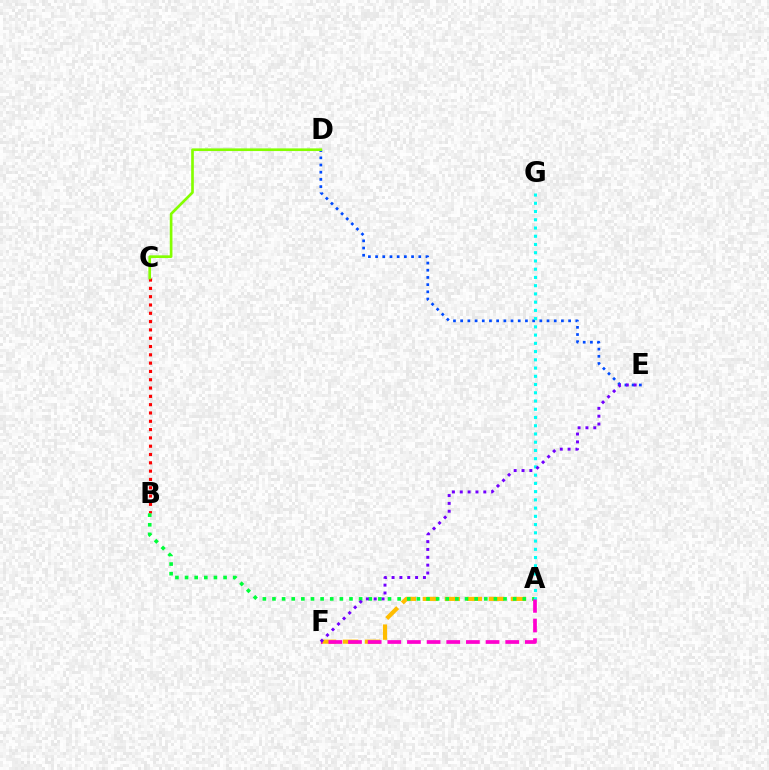{('A', 'F'): [{'color': '#ffbd00', 'line_style': 'dashed', 'thickness': 2.99}, {'color': '#ff00cf', 'line_style': 'dashed', 'thickness': 2.67}], ('B', 'C'): [{'color': '#ff0000', 'line_style': 'dotted', 'thickness': 2.26}], ('A', 'B'): [{'color': '#00ff39', 'line_style': 'dotted', 'thickness': 2.62}], ('D', 'E'): [{'color': '#004bff', 'line_style': 'dotted', 'thickness': 1.96}], ('C', 'D'): [{'color': '#84ff00', 'line_style': 'solid', 'thickness': 1.92}], ('A', 'G'): [{'color': '#00fff6', 'line_style': 'dotted', 'thickness': 2.24}], ('E', 'F'): [{'color': '#7200ff', 'line_style': 'dotted', 'thickness': 2.13}]}